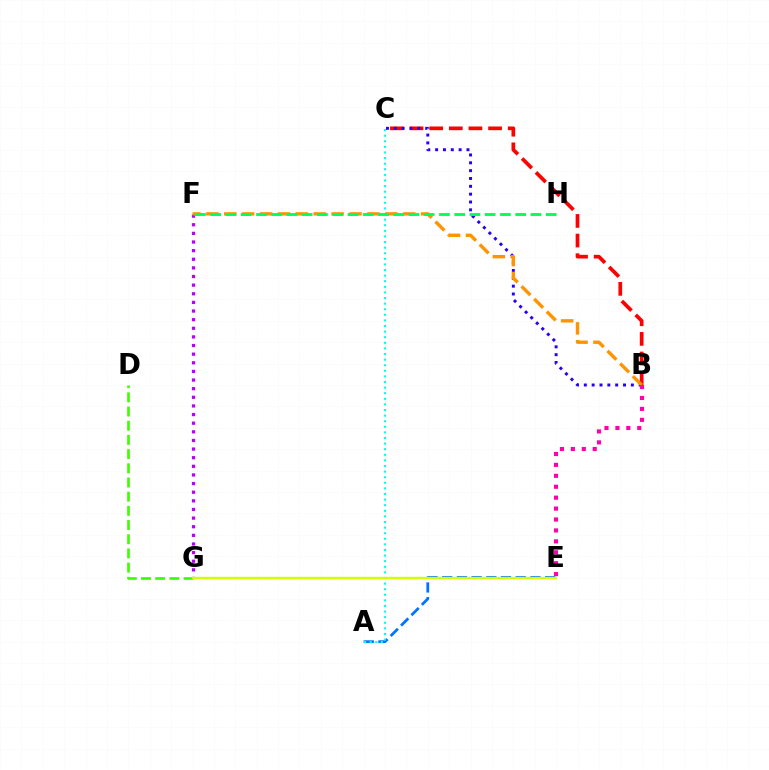{('D', 'G'): [{'color': '#3dff00', 'line_style': 'dashed', 'thickness': 1.93}], ('A', 'E'): [{'color': '#0074ff', 'line_style': 'dashed', 'thickness': 2.0}], ('F', 'G'): [{'color': '#b900ff', 'line_style': 'dotted', 'thickness': 2.34}], ('B', 'C'): [{'color': '#ff0000', 'line_style': 'dashed', 'thickness': 2.67}, {'color': '#2500ff', 'line_style': 'dotted', 'thickness': 2.13}], ('A', 'C'): [{'color': '#00fff6', 'line_style': 'dotted', 'thickness': 1.52}], ('B', 'F'): [{'color': '#ff9400', 'line_style': 'dashed', 'thickness': 2.43}], ('F', 'H'): [{'color': '#00ff5c', 'line_style': 'dashed', 'thickness': 2.07}], ('B', 'E'): [{'color': '#ff00ac', 'line_style': 'dotted', 'thickness': 2.97}], ('E', 'G'): [{'color': '#d1ff00', 'line_style': 'solid', 'thickness': 1.72}]}